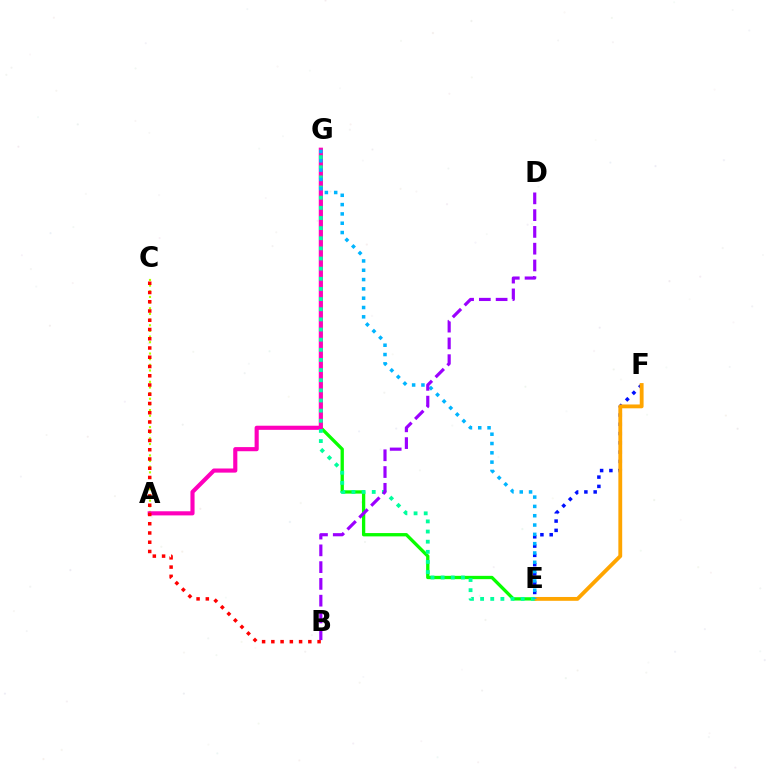{('E', 'F'): [{'color': '#0010ff', 'line_style': 'dotted', 'thickness': 2.52}, {'color': '#ffa500', 'line_style': 'solid', 'thickness': 2.76}], ('E', 'G'): [{'color': '#08ff00', 'line_style': 'solid', 'thickness': 2.38}, {'color': '#00ff9d', 'line_style': 'dotted', 'thickness': 2.75}, {'color': '#00b5ff', 'line_style': 'dotted', 'thickness': 2.53}], ('A', 'C'): [{'color': '#b3ff00', 'line_style': 'dotted', 'thickness': 1.54}], ('A', 'G'): [{'color': '#ff00bd', 'line_style': 'solid', 'thickness': 2.97}], ('B', 'C'): [{'color': '#ff0000', 'line_style': 'dotted', 'thickness': 2.51}], ('B', 'D'): [{'color': '#9b00ff', 'line_style': 'dashed', 'thickness': 2.28}]}